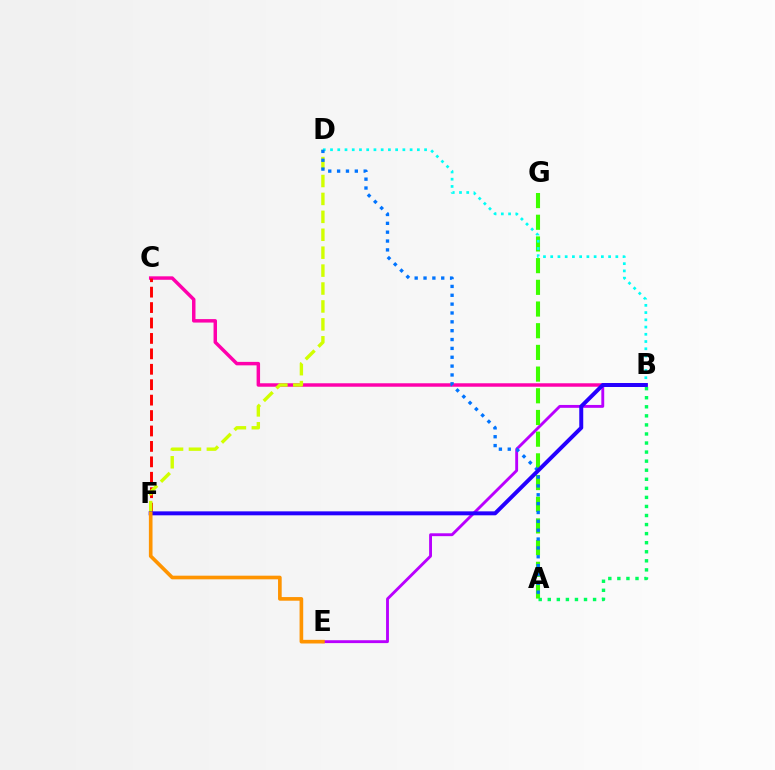{('B', 'E'): [{'color': '#b900ff', 'line_style': 'solid', 'thickness': 2.07}], ('B', 'C'): [{'color': '#ff00ac', 'line_style': 'solid', 'thickness': 2.49}], ('C', 'F'): [{'color': '#ff0000', 'line_style': 'dashed', 'thickness': 2.1}], ('D', 'F'): [{'color': '#d1ff00', 'line_style': 'dashed', 'thickness': 2.43}], ('A', 'G'): [{'color': '#3dff00', 'line_style': 'dashed', 'thickness': 2.95}], ('B', 'D'): [{'color': '#00fff6', 'line_style': 'dotted', 'thickness': 1.97}], ('A', 'D'): [{'color': '#0074ff', 'line_style': 'dotted', 'thickness': 2.41}], ('B', 'F'): [{'color': '#2500ff', 'line_style': 'solid', 'thickness': 2.85}], ('E', 'F'): [{'color': '#ff9400', 'line_style': 'solid', 'thickness': 2.62}], ('A', 'B'): [{'color': '#00ff5c', 'line_style': 'dotted', 'thickness': 2.46}]}